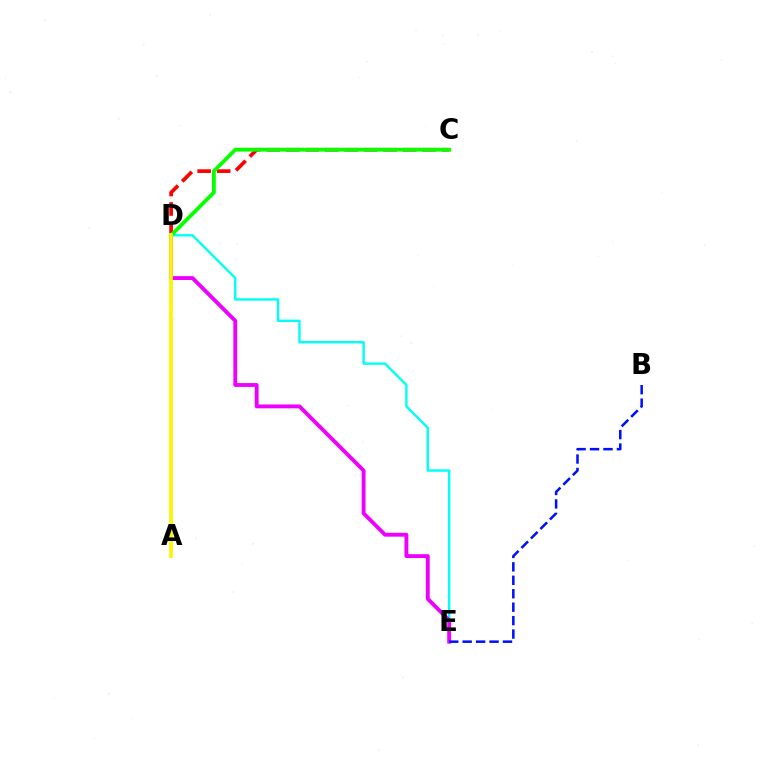{('D', 'E'): [{'color': '#00fff6', 'line_style': 'solid', 'thickness': 1.74}, {'color': '#ee00ff', 'line_style': 'solid', 'thickness': 2.78}], ('B', 'E'): [{'color': '#0010ff', 'line_style': 'dashed', 'thickness': 1.83}], ('C', 'D'): [{'color': '#ff0000', 'line_style': 'dashed', 'thickness': 2.65}, {'color': '#08ff00', 'line_style': 'solid', 'thickness': 2.73}], ('A', 'D'): [{'color': '#fcf500', 'line_style': 'solid', 'thickness': 2.68}]}